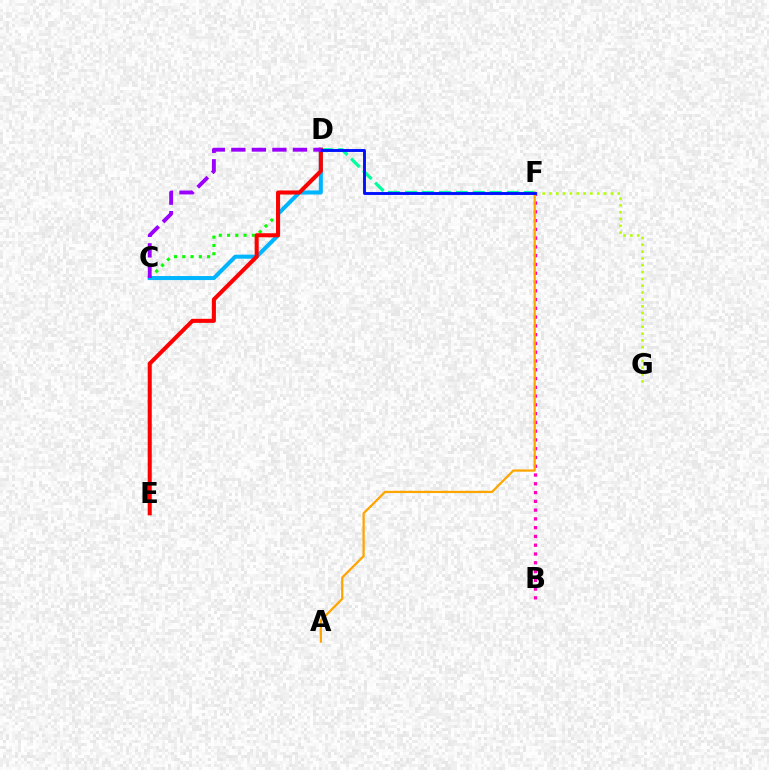{('D', 'F'): [{'color': '#00ff9d', 'line_style': 'dashed', 'thickness': 2.31}, {'color': '#0010ff', 'line_style': 'solid', 'thickness': 2.08}], ('B', 'F'): [{'color': '#ff00bd', 'line_style': 'dotted', 'thickness': 2.38}], ('C', 'D'): [{'color': '#08ff00', 'line_style': 'dotted', 'thickness': 2.25}, {'color': '#00b5ff', 'line_style': 'solid', 'thickness': 2.91}, {'color': '#9b00ff', 'line_style': 'dashed', 'thickness': 2.79}], ('A', 'F'): [{'color': '#ffa500', 'line_style': 'solid', 'thickness': 1.62}], ('F', 'G'): [{'color': '#b3ff00', 'line_style': 'dotted', 'thickness': 1.85}], ('D', 'E'): [{'color': '#ff0000', 'line_style': 'solid', 'thickness': 2.92}]}